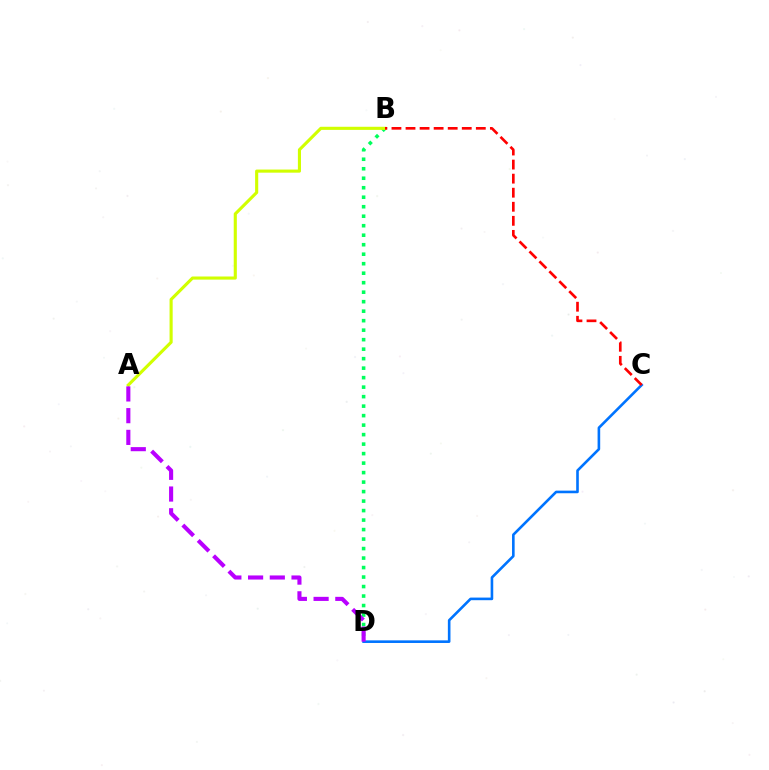{('B', 'D'): [{'color': '#00ff5c', 'line_style': 'dotted', 'thickness': 2.58}], ('C', 'D'): [{'color': '#0074ff', 'line_style': 'solid', 'thickness': 1.88}], ('A', 'B'): [{'color': '#d1ff00', 'line_style': 'solid', 'thickness': 2.24}], ('B', 'C'): [{'color': '#ff0000', 'line_style': 'dashed', 'thickness': 1.91}], ('A', 'D'): [{'color': '#b900ff', 'line_style': 'dashed', 'thickness': 2.95}]}